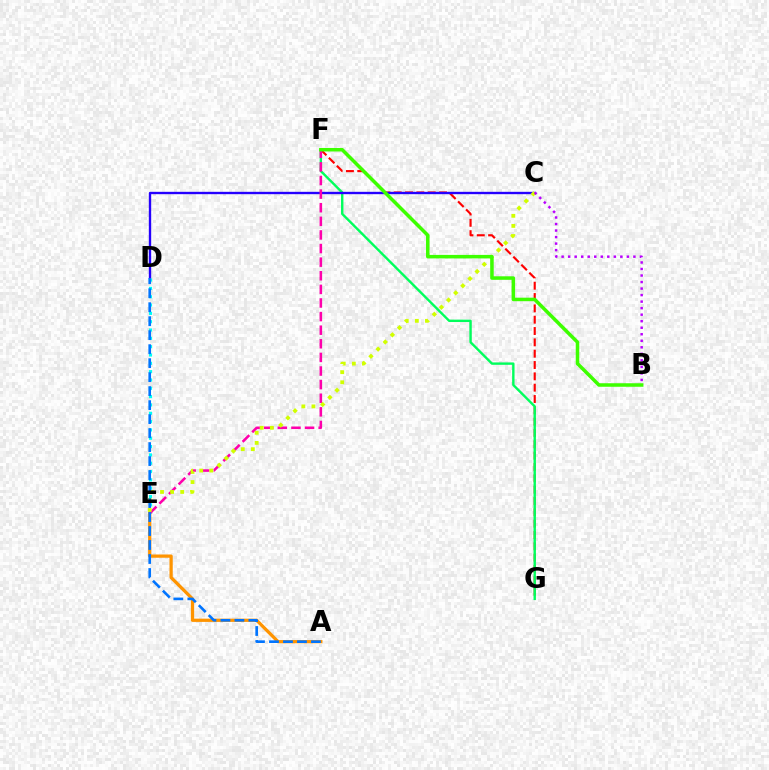{('F', 'G'): [{'color': '#ff0000', 'line_style': 'dashed', 'thickness': 1.54}, {'color': '#00ff5c', 'line_style': 'solid', 'thickness': 1.72}], ('C', 'D'): [{'color': '#2500ff', 'line_style': 'solid', 'thickness': 1.7}], ('A', 'E'): [{'color': '#ff9400', 'line_style': 'solid', 'thickness': 2.34}], ('D', 'E'): [{'color': '#00fff6', 'line_style': 'dotted', 'thickness': 2.26}], ('E', 'F'): [{'color': '#ff00ac', 'line_style': 'dashed', 'thickness': 1.85}], ('C', 'E'): [{'color': '#d1ff00', 'line_style': 'dotted', 'thickness': 2.74}], ('B', 'F'): [{'color': '#3dff00', 'line_style': 'solid', 'thickness': 2.53}], ('A', 'D'): [{'color': '#0074ff', 'line_style': 'dashed', 'thickness': 1.9}], ('B', 'C'): [{'color': '#b900ff', 'line_style': 'dotted', 'thickness': 1.77}]}